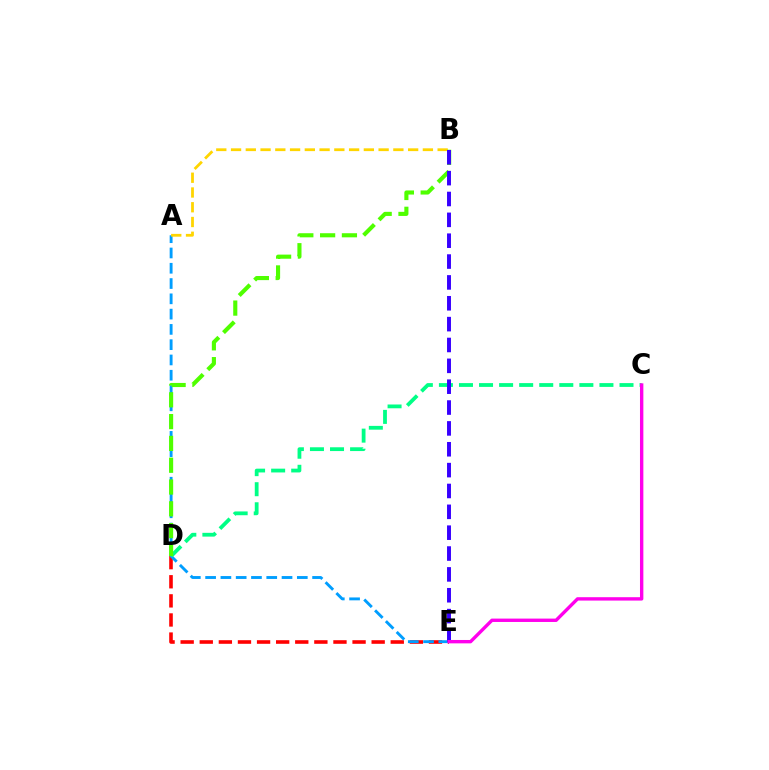{('D', 'E'): [{'color': '#ff0000', 'line_style': 'dashed', 'thickness': 2.59}], ('A', 'E'): [{'color': '#009eff', 'line_style': 'dashed', 'thickness': 2.08}], ('A', 'B'): [{'color': '#ffd500', 'line_style': 'dashed', 'thickness': 2.0}], ('C', 'D'): [{'color': '#00ff86', 'line_style': 'dashed', 'thickness': 2.73}], ('B', 'D'): [{'color': '#4fff00', 'line_style': 'dashed', 'thickness': 2.96}], ('B', 'E'): [{'color': '#3700ff', 'line_style': 'dashed', 'thickness': 2.83}], ('C', 'E'): [{'color': '#ff00ed', 'line_style': 'solid', 'thickness': 2.43}]}